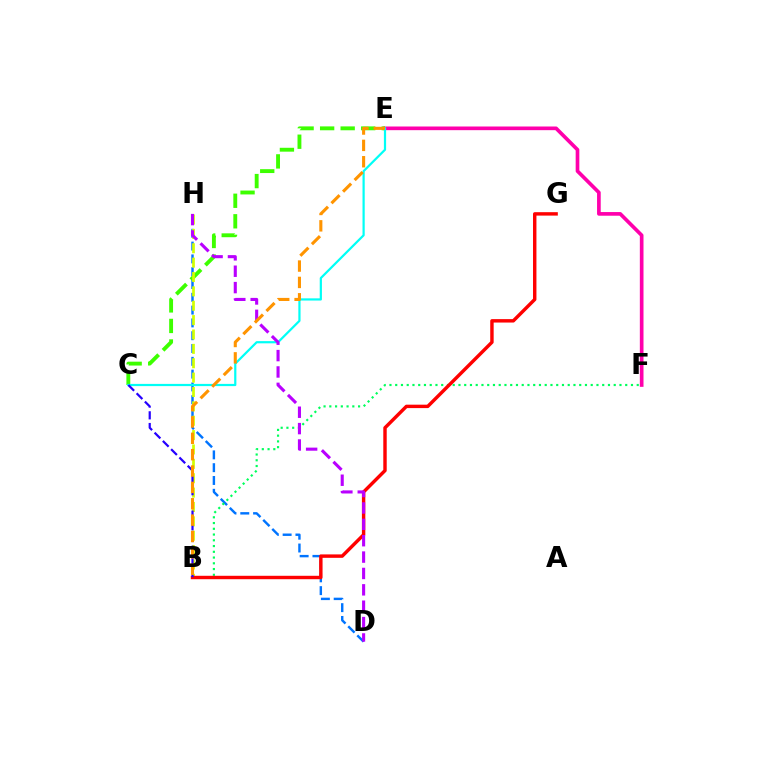{('E', 'F'): [{'color': '#ff00ac', 'line_style': 'solid', 'thickness': 2.64}], ('D', 'H'): [{'color': '#0074ff', 'line_style': 'dashed', 'thickness': 1.74}, {'color': '#b900ff', 'line_style': 'dashed', 'thickness': 2.22}], ('C', 'E'): [{'color': '#3dff00', 'line_style': 'dashed', 'thickness': 2.79}, {'color': '#00fff6', 'line_style': 'solid', 'thickness': 1.59}], ('B', 'F'): [{'color': '#00ff5c', 'line_style': 'dotted', 'thickness': 1.56}], ('B', 'H'): [{'color': '#d1ff00', 'line_style': 'dashed', 'thickness': 1.95}], ('B', 'G'): [{'color': '#ff0000', 'line_style': 'solid', 'thickness': 2.46}], ('B', 'C'): [{'color': '#2500ff', 'line_style': 'dashed', 'thickness': 1.59}], ('B', 'E'): [{'color': '#ff9400', 'line_style': 'dashed', 'thickness': 2.22}]}